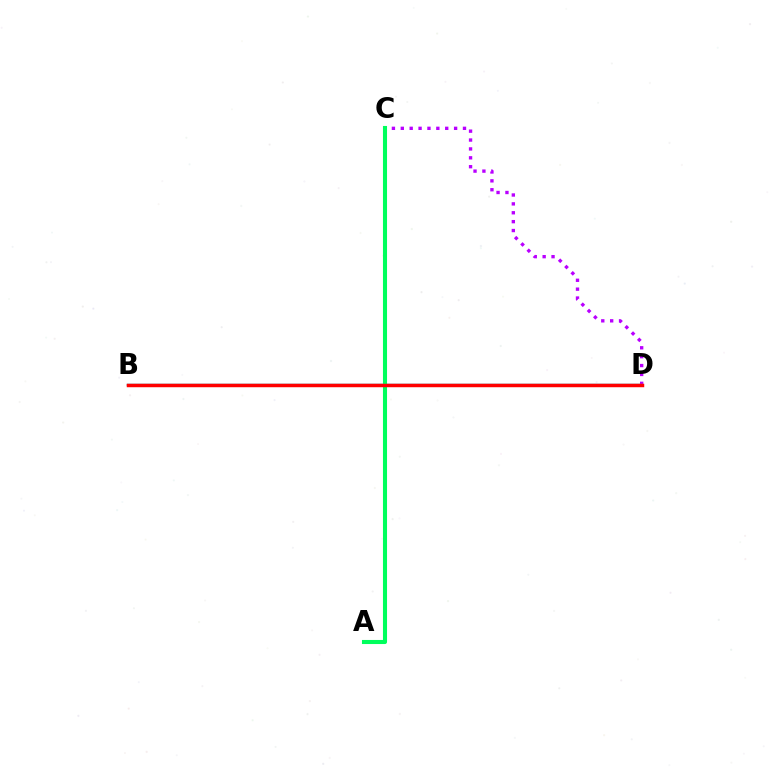{('B', 'D'): [{'color': '#0074ff', 'line_style': 'solid', 'thickness': 1.72}, {'color': '#d1ff00', 'line_style': 'solid', 'thickness': 1.56}, {'color': '#ff0000', 'line_style': 'solid', 'thickness': 2.49}], ('C', 'D'): [{'color': '#b900ff', 'line_style': 'dotted', 'thickness': 2.41}], ('A', 'C'): [{'color': '#00ff5c', 'line_style': 'solid', 'thickness': 2.94}]}